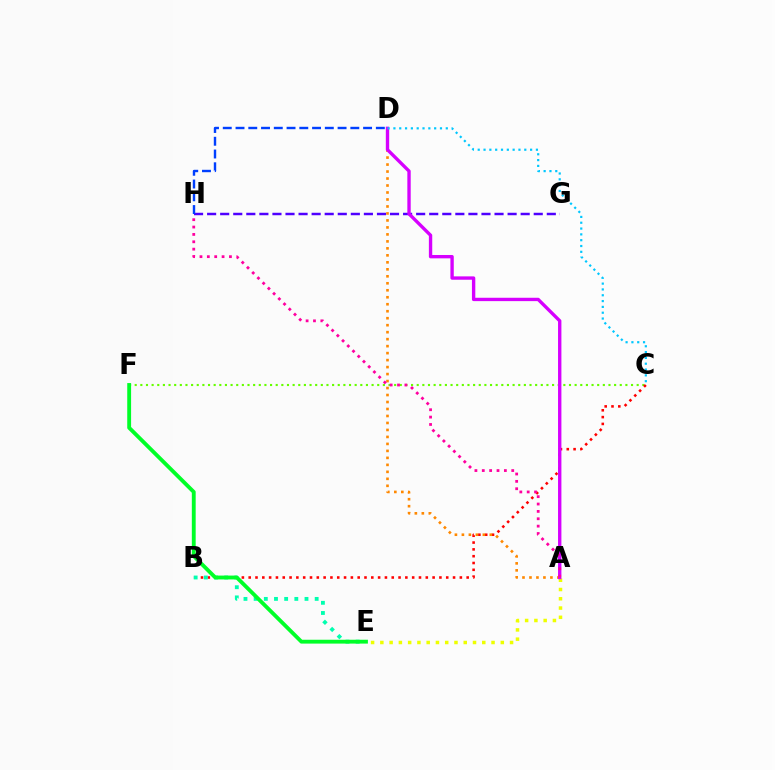{('C', 'F'): [{'color': '#66ff00', 'line_style': 'dotted', 'thickness': 1.53}], ('G', 'H'): [{'color': '#4f00ff', 'line_style': 'dashed', 'thickness': 1.77}], ('B', 'C'): [{'color': '#ff0000', 'line_style': 'dotted', 'thickness': 1.85}], ('B', 'E'): [{'color': '#00ffaf', 'line_style': 'dotted', 'thickness': 2.76}], ('E', 'F'): [{'color': '#00ff27', 'line_style': 'solid', 'thickness': 2.77}], ('A', 'D'): [{'color': '#ff8800', 'line_style': 'dotted', 'thickness': 1.9}, {'color': '#d600ff', 'line_style': 'solid', 'thickness': 2.42}], ('A', 'E'): [{'color': '#eeff00', 'line_style': 'dotted', 'thickness': 2.52}], ('D', 'H'): [{'color': '#003fff', 'line_style': 'dashed', 'thickness': 1.73}], ('A', 'H'): [{'color': '#ff00a0', 'line_style': 'dotted', 'thickness': 2.0}], ('C', 'D'): [{'color': '#00c7ff', 'line_style': 'dotted', 'thickness': 1.58}]}